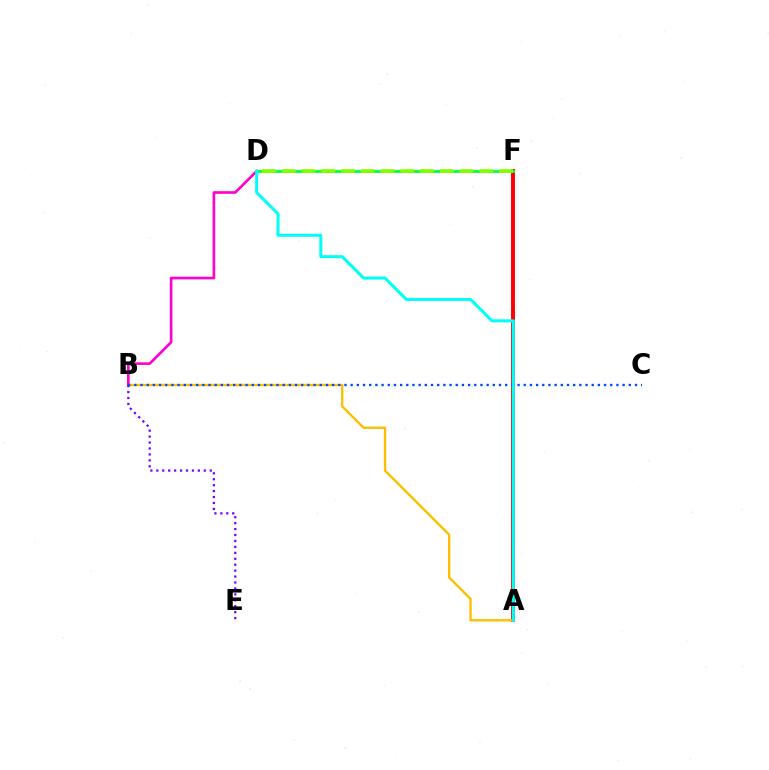{('A', 'F'): [{'color': '#ff0000', 'line_style': 'solid', 'thickness': 2.82}], ('A', 'B'): [{'color': '#ffbd00', 'line_style': 'solid', 'thickness': 1.68}], ('B', 'D'): [{'color': '#ff00cf', 'line_style': 'solid', 'thickness': 1.91}], ('D', 'F'): [{'color': '#00ff39', 'line_style': 'solid', 'thickness': 2.0}, {'color': '#84ff00', 'line_style': 'dashed', 'thickness': 2.69}], ('B', 'E'): [{'color': '#7200ff', 'line_style': 'dotted', 'thickness': 1.61}], ('B', 'C'): [{'color': '#004bff', 'line_style': 'dotted', 'thickness': 1.68}], ('A', 'D'): [{'color': '#00fff6', 'line_style': 'solid', 'thickness': 2.18}]}